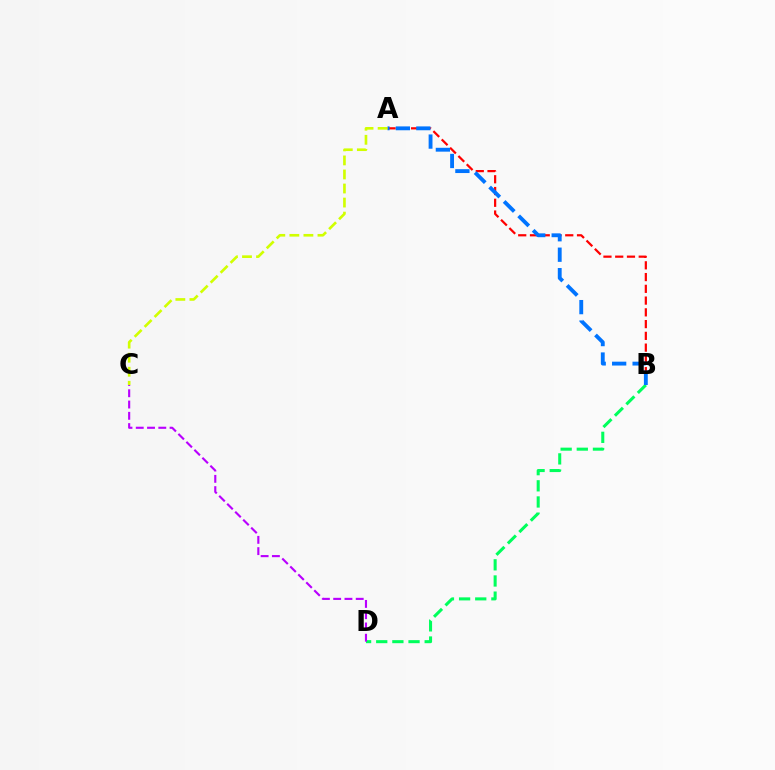{('B', 'D'): [{'color': '#00ff5c', 'line_style': 'dashed', 'thickness': 2.19}], ('A', 'B'): [{'color': '#ff0000', 'line_style': 'dashed', 'thickness': 1.6}, {'color': '#0074ff', 'line_style': 'dashed', 'thickness': 2.78}], ('C', 'D'): [{'color': '#b900ff', 'line_style': 'dashed', 'thickness': 1.53}], ('A', 'C'): [{'color': '#d1ff00', 'line_style': 'dashed', 'thickness': 1.91}]}